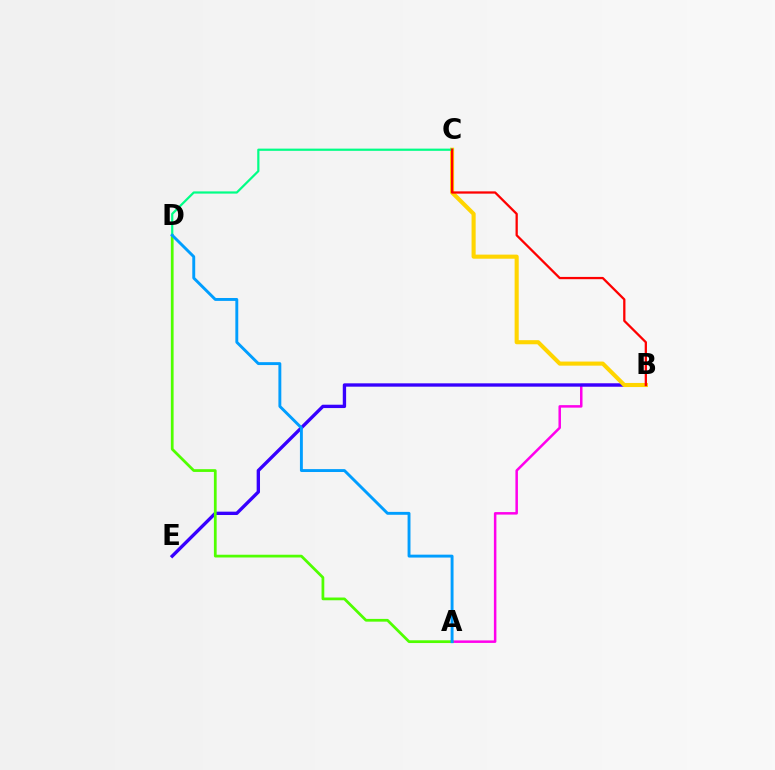{('A', 'B'): [{'color': '#ff00ed', 'line_style': 'solid', 'thickness': 1.81}], ('B', 'E'): [{'color': '#3700ff', 'line_style': 'solid', 'thickness': 2.41}], ('B', 'C'): [{'color': '#ffd500', 'line_style': 'solid', 'thickness': 2.95}, {'color': '#ff0000', 'line_style': 'solid', 'thickness': 1.64}], ('A', 'D'): [{'color': '#4fff00', 'line_style': 'solid', 'thickness': 1.98}, {'color': '#009eff', 'line_style': 'solid', 'thickness': 2.09}], ('C', 'D'): [{'color': '#00ff86', 'line_style': 'solid', 'thickness': 1.59}]}